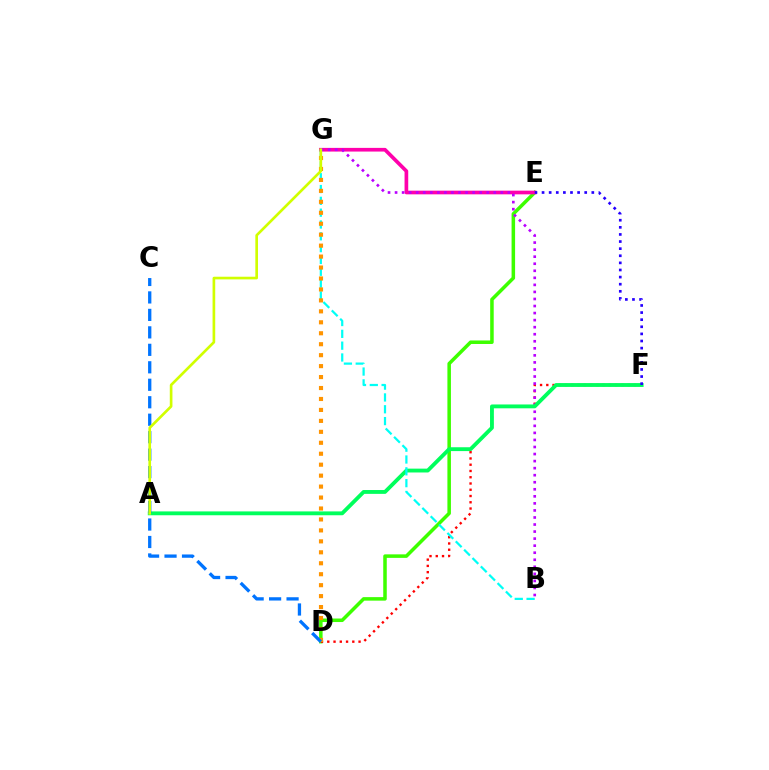{('D', 'E'): [{'color': '#3dff00', 'line_style': 'solid', 'thickness': 2.54}], ('D', 'F'): [{'color': '#ff0000', 'line_style': 'dotted', 'thickness': 1.7}], ('E', 'G'): [{'color': '#ff00ac', 'line_style': 'solid', 'thickness': 2.65}], ('B', 'G'): [{'color': '#b900ff', 'line_style': 'dotted', 'thickness': 1.92}, {'color': '#00fff6', 'line_style': 'dashed', 'thickness': 1.61}], ('A', 'F'): [{'color': '#00ff5c', 'line_style': 'solid', 'thickness': 2.77}], ('D', 'G'): [{'color': '#ff9400', 'line_style': 'dotted', 'thickness': 2.98}], ('C', 'D'): [{'color': '#0074ff', 'line_style': 'dashed', 'thickness': 2.37}], ('E', 'F'): [{'color': '#2500ff', 'line_style': 'dotted', 'thickness': 1.93}], ('A', 'G'): [{'color': '#d1ff00', 'line_style': 'solid', 'thickness': 1.91}]}